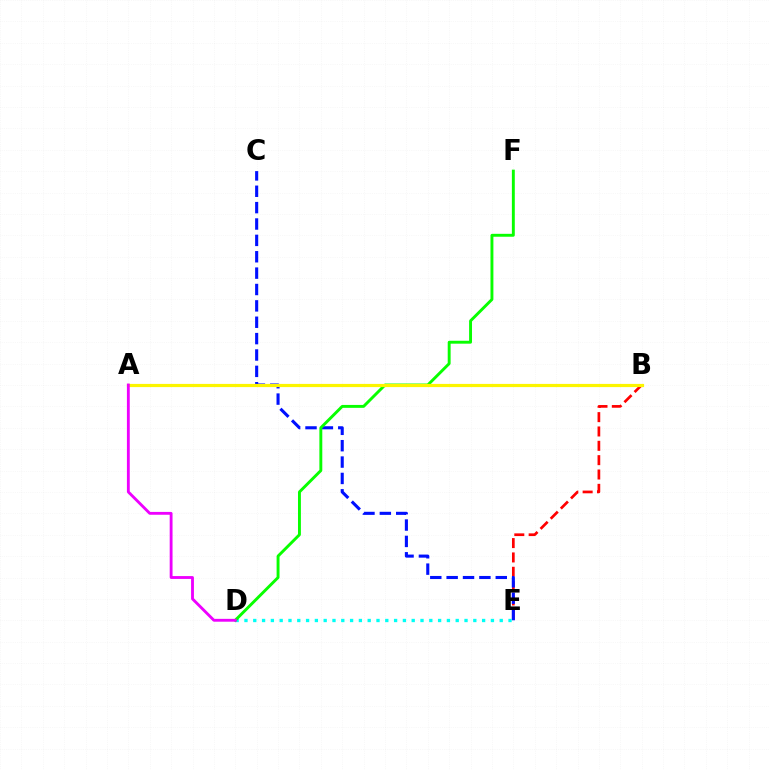{('B', 'E'): [{'color': '#ff0000', 'line_style': 'dashed', 'thickness': 1.95}], ('C', 'E'): [{'color': '#0010ff', 'line_style': 'dashed', 'thickness': 2.22}], ('D', 'E'): [{'color': '#00fff6', 'line_style': 'dotted', 'thickness': 2.39}], ('D', 'F'): [{'color': '#08ff00', 'line_style': 'solid', 'thickness': 2.1}], ('A', 'B'): [{'color': '#fcf500', 'line_style': 'solid', 'thickness': 2.29}], ('A', 'D'): [{'color': '#ee00ff', 'line_style': 'solid', 'thickness': 2.05}]}